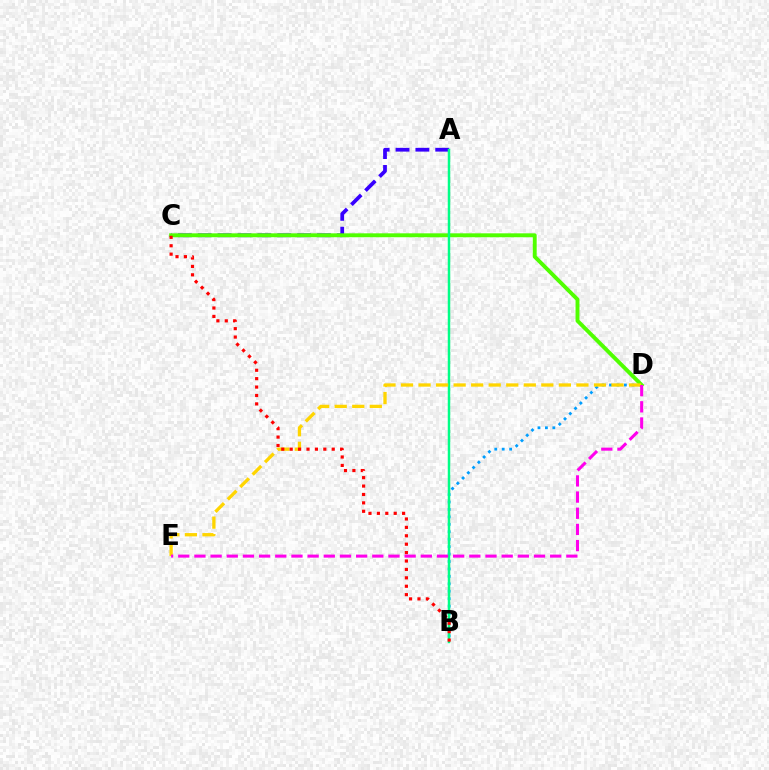{('A', 'C'): [{'color': '#3700ff', 'line_style': 'dashed', 'thickness': 2.7}], ('B', 'D'): [{'color': '#009eff', 'line_style': 'dotted', 'thickness': 2.02}], ('C', 'D'): [{'color': '#4fff00', 'line_style': 'solid', 'thickness': 2.81}], ('A', 'B'): [{'color': '#00ff86', 'line_style': 'solid', 'thickness': 1.79}], ('D', 'E'): [{'color': '#ffd500', 'line_style': 'dashed', 'thickness': 2.38}, {'color': '#ff00ed', 'line_style': 'dashed', 'thickness': 2.2}], ('B', 'C'): [{'color': '#ff0000', 'line_style': 'dotted', 'thickness': 2.28}]}